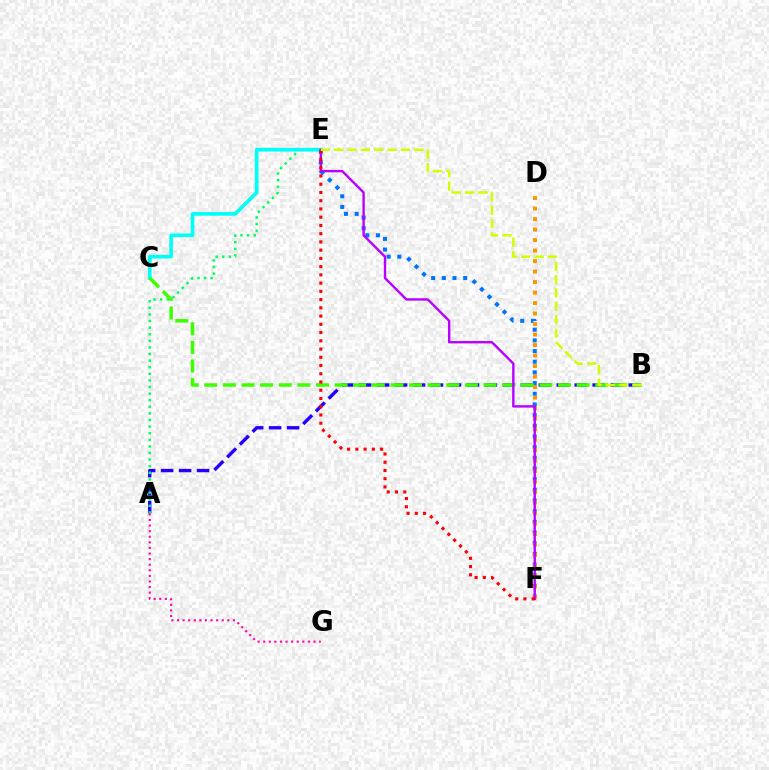{('E', 'F'): [{'color': '#0074ff', 'line_style': 'dotted', 'thickness': 2.9}, {'color': '#b900ff', 'line_style': 'solid', 'thickness': 1.72}, {'color': '#ff0000', 'line_style': 'dotted', 'thickness': 2.24}], ('A', 'B'): [{'color': '#2500ff', 'line_style': 'dashed', 'thickness': 2.44}], ('A', 'E'): [{'color': '#00ff5c', 'line_style': 'dotted', 'thickness': 1.79}], ('C', 'E'): [{'color': '#00fff6', 'line_style': 'solid', 'thickness': 2.64}], ('D', 'F'): [{'color': '#ff9400', 'line_style': 'dotted', 'thickness': 2.85}], ('B', 'C'): [{'color': '#3dff00', 'line_style': 'dashed', 'thickness': 2.53}], ('A', 'G'): [{'color': '#ff00ac', 'line_style': 'dotted', 'thickness': 1.52}], ('B', 'E'): [{'color': '#d1ff00', 'line_style': 'dashed', 'thickness': 1.82}]}